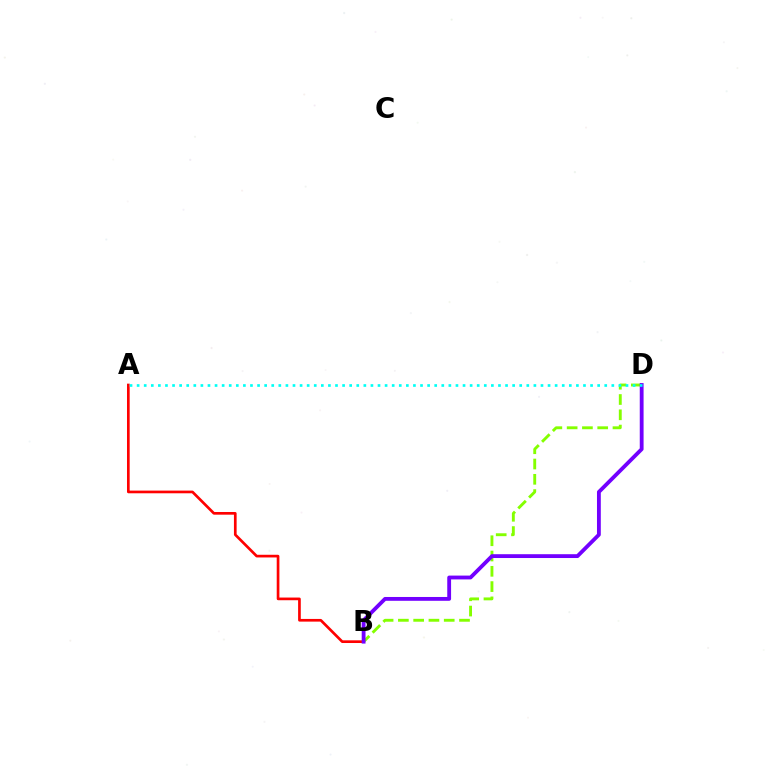{('A', 'B'): [{'color': '#ff0000', 'line_style': 'solid', 'thickness': 1.93}], ('B', 'D'): [{'color': '#84ff00', 'line_style': 'dashed', 'thickness': 2.08}, {'color': '#7200ff', 'line_style': 'solid', 'thickness': 2.76}], ('A', 'D'): [{'color': '#00fff6', 'line_style': 'dotted', 'thickness': 1.93}]}